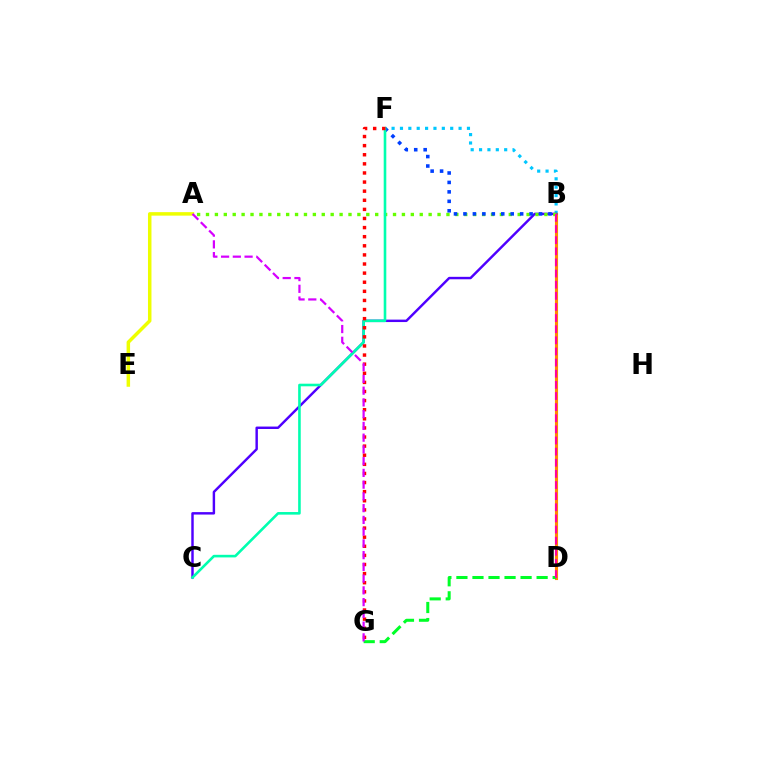{('B', 'F'): [{'color': '#00c7ff', 'line_style': 'dotted', 'thickness': 2.28}, {'color': '#003fff', 'line_style': 'dotted', 'thickness': 2.57}], ('B', 'D'): [{'color': '#ff8800', 'line_style': 'solid', 'thickness': 2.24}, {'color': '#ff00a0', 'line_style': 'dashed', 'thickness': 1.51}], ('B', 'C'): [{'color': '#4f00ff', 'line_style': 'solid', 'thickness': 1.76}], ('A', 'E'): [{'color': '#eeff00', 'line_style': 'solid', 'thickness': 2.51}], ('A', 'B'): [{'color': '#66ff00', 'line_style': 'dotted', 'thickness': 2.42}], ('D', 'G'): [{'color': '#00ff27', 'line_style': 'dashed', 'thickness': 2.18}], ('C', 'F'): [{'color': '#00ffaf', 'line_style': 'solid', 'thickness': 1.87}], ('F', 'G'): [{'color': '#ff0000', 'line_style': 'dotted', 'thickness': 2.47}], ('A', 'G'): [{'color': '#d600ff', 'line_style': 'dashed', 'thickness': 1.6}]}